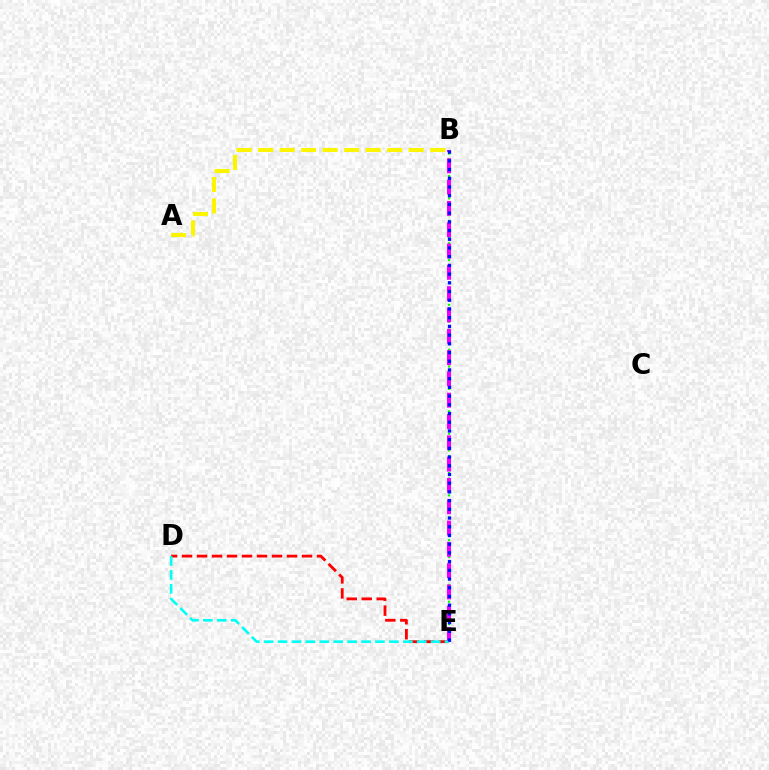{('B', 'E'): [{'color': '#08ff00', 'line_style': 'dotted', 'thickness': 1.52}, {'color': '#ee00ff', 'line_style': 'dashed', 'thickness': 2.89}, {'color': '#0010ff', 'line_style': 'dotted', 'thickness': 2.37}], ('D', 'E'): [{'color': '#ff0000', 'line_style': 'dashed', 'thickness': 2.04}, {'color': '#00fff6', 'line_style': 'dashed', 'thickness': 1.89}], ('A', 'B'): [{'color': '#fcf500', 'line_style': 'dashed', 'thickness': 2.92}]}